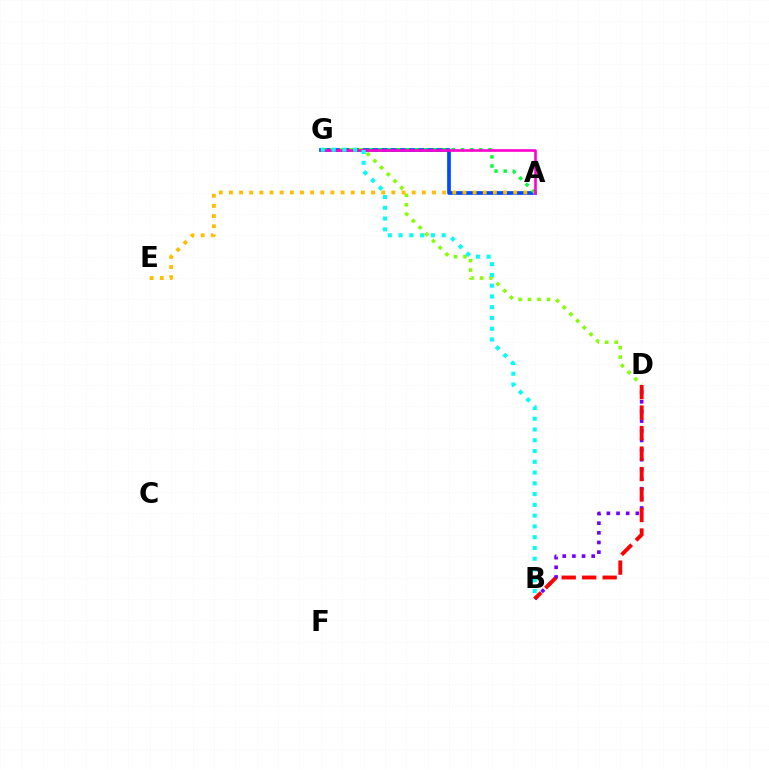{('A', 'G'): [{'color': '#004bff', 'line_style': 'solid', 'thickness': 2.67}, {'color': '#00ff39', 'line_style': 'dotted', 'thickness': 2.49}, {'color': '#ff00cf', 'line_style': 'solid', 'thickness': 1.89}], ('D', 'G'): [{'color': '#84ff00', 'line_style': 'dotted', 'thickness': 2.58}], ('A', 'E'): [{'color': '#ffbd00', 'line_style': 'dotted', 'thickness': 2.76}], ('B', 'D'): [{'color': '#7200ff', 'line_style': 'dotted', 'thickness': 2.62}, {'color': '#ff0000', 'line_style': 'dashed', 'thickness': 2.78}], ('B', 'G'): [{'color': '#00fff6', 'line_style': 'dotted', 'thickness': 2.93}]}